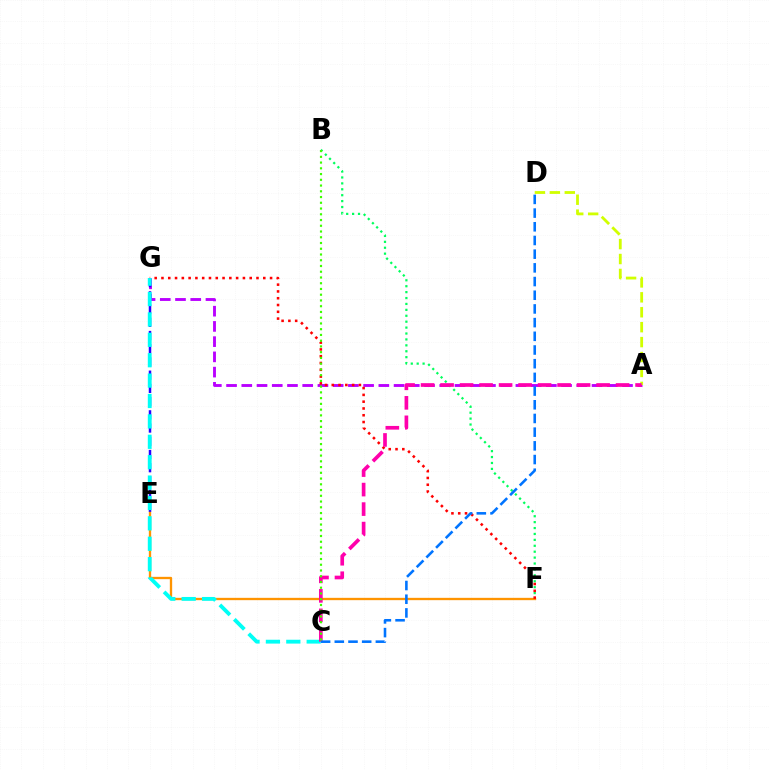{('A', 'G'): [{'color': '#b900ff', 'line_style': 'dashed', 'thickness': 2.07}], ('B', 'F'): [{'color': '#00ff5c', 'line_style': 'dotted', 'thickness': 1.61}], ('E', 'G'): [{'color': '#2500ff', 'line_style': 'dashed', 'thickness': 1.8}], ('E', 'F'): [{'color': '#ff9400', 'line_style': 'solid', 'thickness': 1.68}], ('F', 'G'): [{'color': '#ff0000', 'line_style': 'dotted', 'thickness': 1.84}], ('C', 'G'): [{'color': '#00fff6', 'line_style': 'dashed', 'thickness': 2.77}], ('A', 'D'): [{'color': '#d1ff00', 'line_style': 'dashed', 'thickness': 2.03}], ('A', 'C'): [{'color': '#ff00ac', 'line_style': 'dashed', 'thickness': 2.65}], ('C', 'D'): [{'color': '#0074ff', 'line_style': 'dashed', 'thickness': 1.86}], ('B', 'C'): [{'color': '#3dff00', 'line_style': 'dotted', 'thickness': 1.56}]}